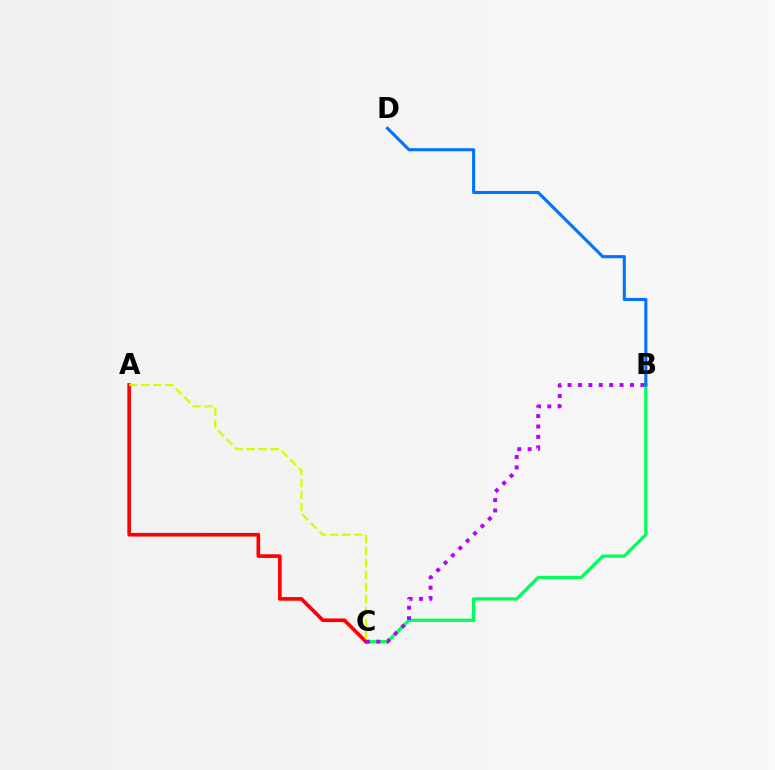{('B', 'C'): [{'color': '#00ff5c', 'line_style': 'solid', 'thickness': 2.35}, {'color': '#b900ff', 'line_style': 'dotted', 'thickness': 2.83}], ('A', 'C'): [{'color': '#ff0000', 'line_style': 'solid', 'thickness': 2.62}, {'color': '#d1ff00', 'line_style': 'dashed', 'thickness': 1.63}], ('B', 'D'): [{'color': '#0074ff', 'line_style': 'solid', 'thickness': 2.22}]}